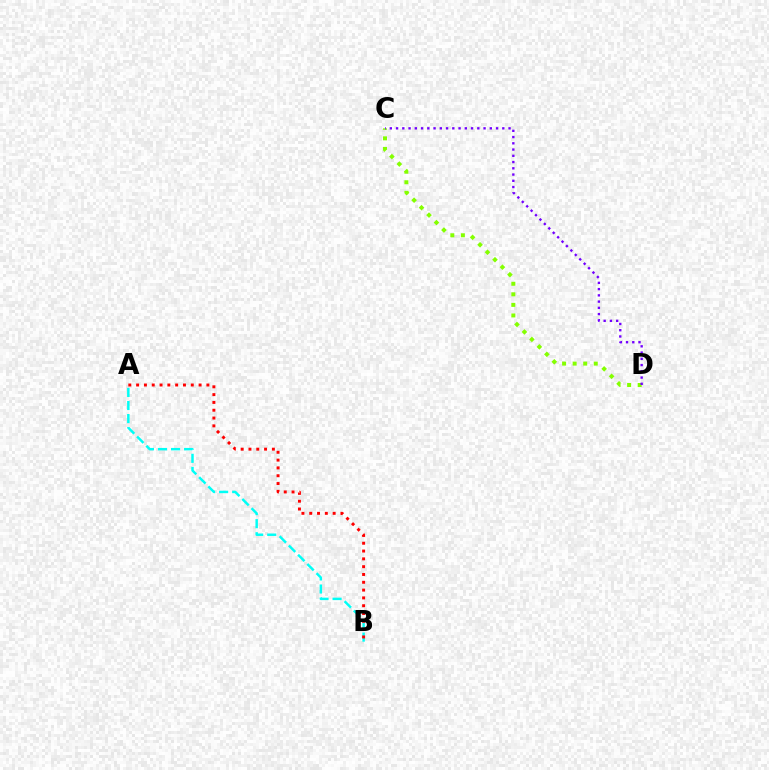{('A', 'B'): [{'color': '#00fff6', 'line_style': 'dashed', 'thickness': 1.77}, {'color': '#ff0000', 'line_style': 'dotted', 'thickness': 2.12}], ('C', 'D'): [{'color': '#84ff00', 'line_style': 'dotted', 'thickness': 2.87}, {'color': '#7200ff', 'line_style': 'dotted', 'thickness': 1.7}]}